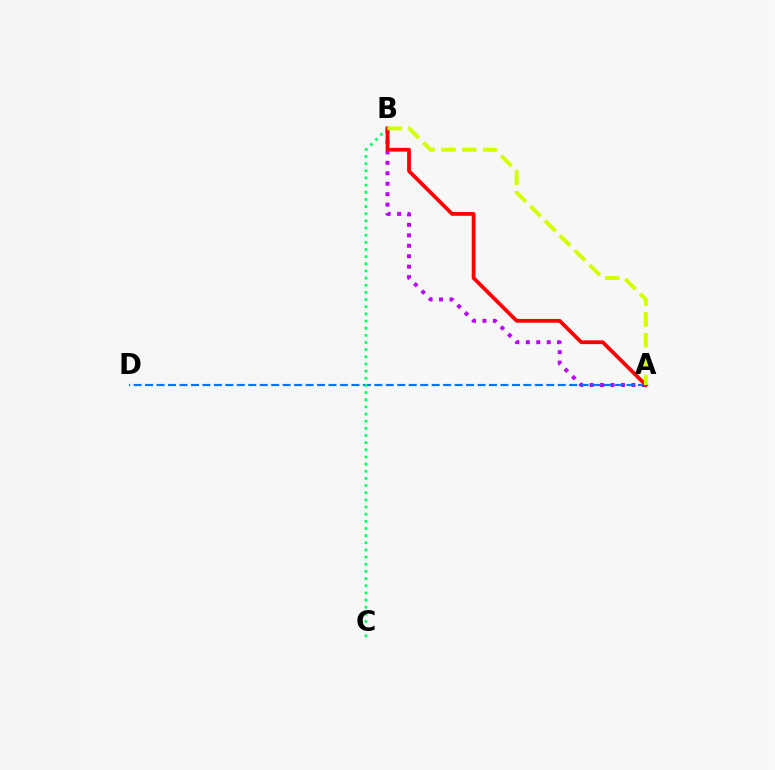{('A', 'B'): [{'color': '#b900ff', 'line_style': 'dotted', 'thickness': 2.84}, {'color': '#ff0000', 'line_style': 'solid', 'thickness': 2.72}, {'color': '#d1ff00', 'line_style': 'dashed', 'thickness': 2.83}], ('A', 'D'): [{'color': '#0074ff', 'line_style': 'dashed', 'thickness': 1.56}], ('B', 'C'): [{'color': '#00ff5c', 'line_style': 'dotted', 'thickness': 1.94}]}